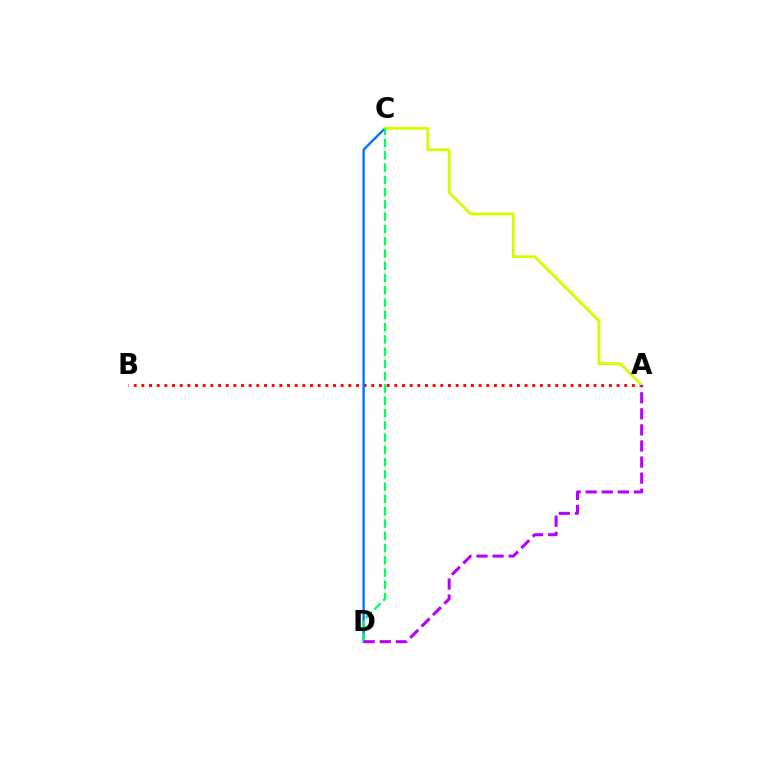{('A', 'B'): [{'color': '#ff0000', 'line_style': 'dotted', 'thickness': 2.08}], ('C', 'D'): [{'color': '#0074ff', 'line_style': 'solid', 'thickness': 1.7}, {'color': '#00ff5c', 'line_style': 'dashed', 'thickness': 1.67}], ('A', 'C'): [{'color': '#d1ff00', 'line_style': 'solid', 'thickness': 2.03}], ('A', 'D'): [{'color': '#b900ff', 'line_style': 'dashed', 'thickness': 2.18}]}